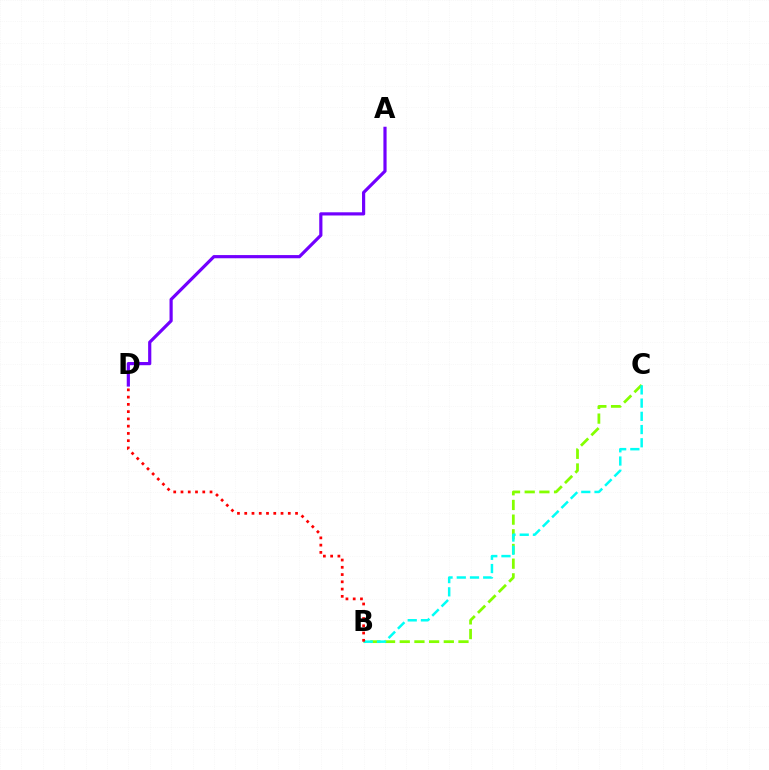{('B', 'C'): [{'color': '#84ff00', 'line_style': 'dashed', 'thickness': 1.99}, {'color': '#00fff6', 'line_style': 'dashed', 'thickness': 1.8}], ('A', 'D'): [{'color': '#7200ff', 'line_style': 'solid', 'thickness': 2.29}], ('B', 'D'): [{'color': '#ff0000', 'line_style': 'dotted', 'thickness': 1.97}]}